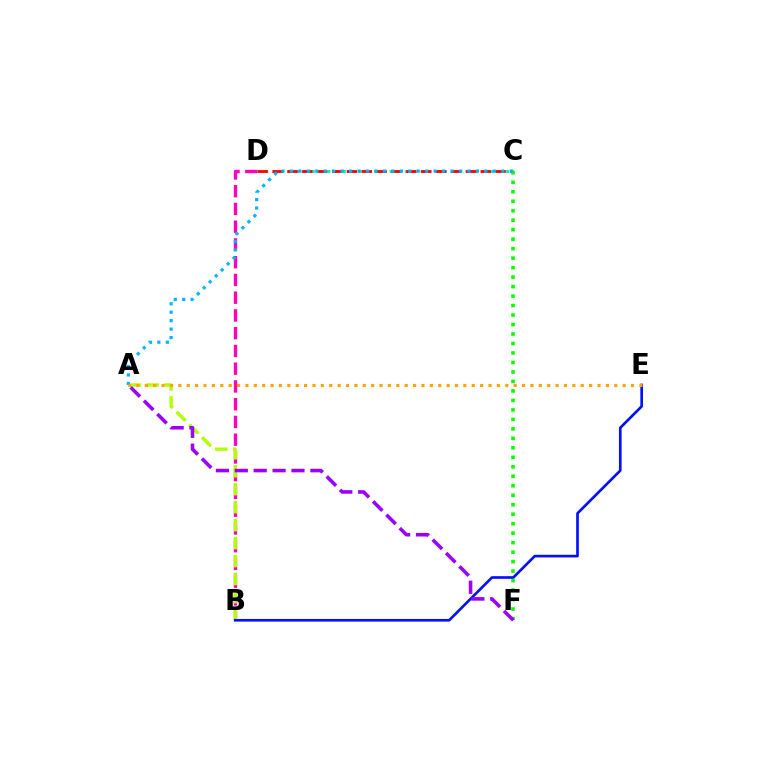{('B', 'D'): [{'color': '#ff00bd', 'line_style': 'dashed', 'thickness': 2.41}], ('C', 'D'): [{'color': '#00ff9d', 'line_style': 'dotted', 'thickness': 2.11}, {'color': '#ff0000', 'line_style': 'dashed', 'thickness': 2.02}], ('C', 'F'): [{'color': '#08ff00', 'line_style': 'dotted', 'thickness': 2.58}], ('A', 'B'): [{'color': '#b3ff00', 'line_style': 'dashed', 'thickness': 2.44}], ('A', 'C'): [{'color': '#00b5ff', 'line_style': 'dotted', 'thickness': 2.3}], ('B', 'E'): [{'color': '#0010ff', 'line_style': 'solid', 'thickness': 1.91}], ('A', 'F'): [{'color': '#9b00ff', 'line_style': 'dashed', 'thickness': 2.57}], ('A', 'E'): [{'color': '#ffa500', 'line_style': 'dotted', 'thickness': 2.28}]}